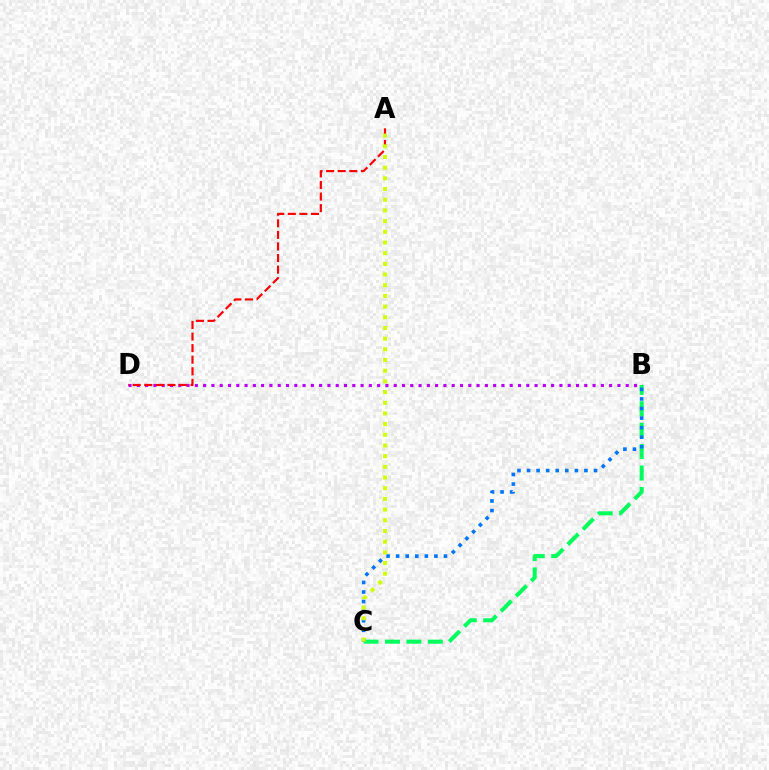{('B', 'D'): [{'color': '#b900ff', 'line_style': 'dotted', 'thickness': 2.25}], ('B', 'C'): [{'color': '#00ff5c', 'line_style': 'dashed', 'thickness': 2.91}, {'color': '#0074ff', 'line_style': 'dotted', 'thickness': 2.6}], ('A', 'D'): [{'color': '#ff0000', 'line_style': 'dashed', 'thickness': 1.57}], ('A', 'C'): [{'color': '#d1ff00', 'line_style': 'dotted', 'thickness': 2.9}]}